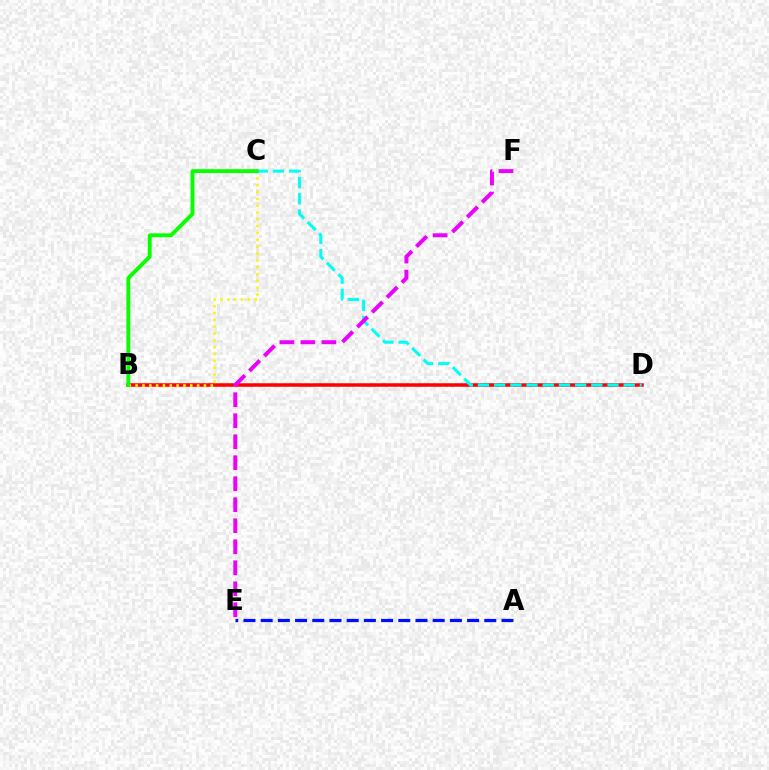{('B', 'D'): [{'color': '#ff0000', 'line_style': 'solid', 'thickness': 2.53}], ('B', 'C'): [{'color': '#fcf500', 'line_style': 'dotted', 'thickness': 1.86}, {'color': '#08ff00', 'line_style': 'solid', 'thickness': 2.78}], ('C', 'D'): [{'color': '#00fff6', 'line_style': 'dashed', 'thickness': 2.2}], ('A', 'E'): [{'color': '#0010ff', 'line_style': 'dashed', 'thickness': 2.34}], ('E', 'F'): [{'color': '#ee00ff', 'line_style': 'dashed', 'thickness': 2.85}]}